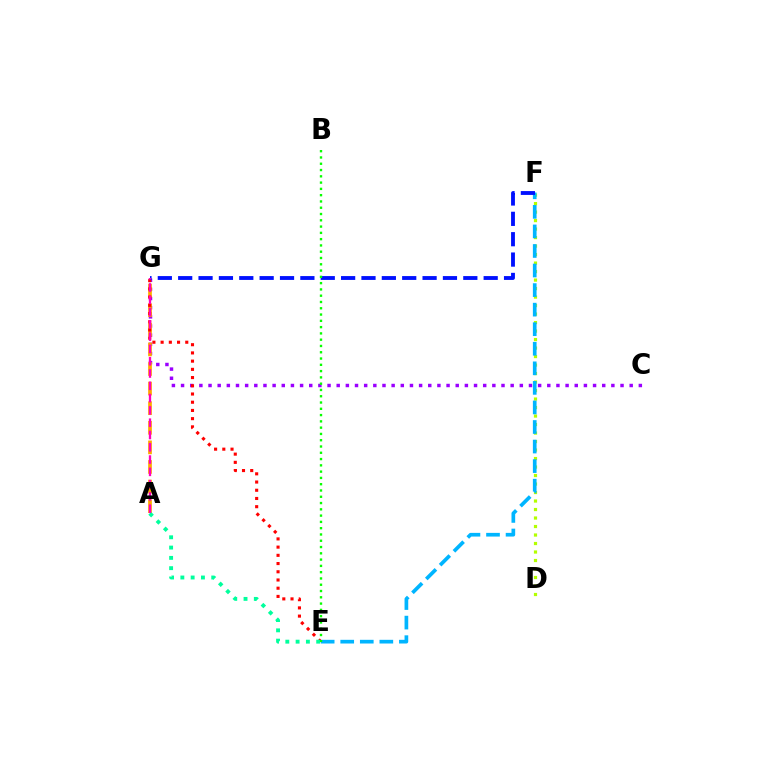{('C', 'G'): [{'color': '#9b00ff', 'line_style': 'dotted', 'thickness': 2.49}], ('D', 'F'): [{'color': '#b3ff00', 'line_style': 'dotted', 'thickness': 2.31}], ('A', 'G'): [{'color': '#ffa500', 'line_style': 'dashed', 'thickness': 2.66}, {'color': '#ff00bd', 'line_style': 'dashed', 'thickness': 1.67}], ('E', 'G'): [{'color': '#ff0000', 'line_style': 'dotted', 'thickness': 2.23}], ('E', 'F'): [{'color': '#00b5ff', 'line_style': 'dashed', 'thickness': 2.66}], ('F', 'G'): [{'color': '#0010ff', 'line_style': 'dashed', 'thickness': 2.77}], ('A', 'E'): [{'color': '#00ff9d', 'line_style': 'dotted', 'thickness': 2.8}], ('B', 'E'): [{'color': '#08ff00', 'line_style': 'dotted', 'thickness': 1.71}]}